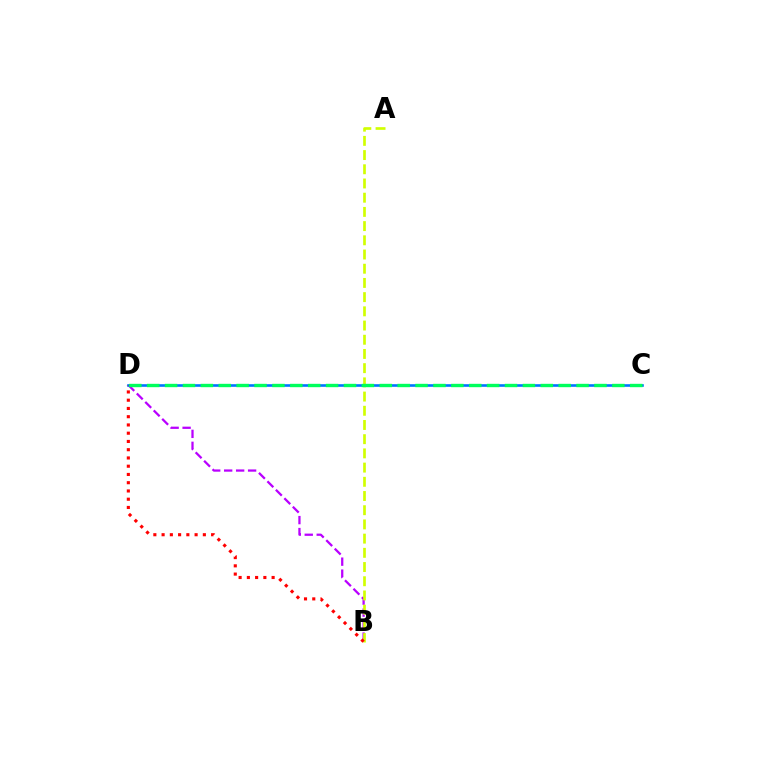{('B', 'D'): [{'color': '#b900ff', 'line_style': 'dashed', 'thickness': 1.63}, {'color': '#ff0000', 'line_style': 'dotted', 'thickness': 2.24}], ('A', 'B'): [{'color': '#d1ff00', 'line_style': 'dashed', 'thickness': 1.93}], ('C', 'D'): [{'color': '#0074ff', 'line_style': 'solid', 'thickness': 1.88}, {'color': '#00ff5c', 'line_style': 'dashed', 'thickness': 2.43}]}